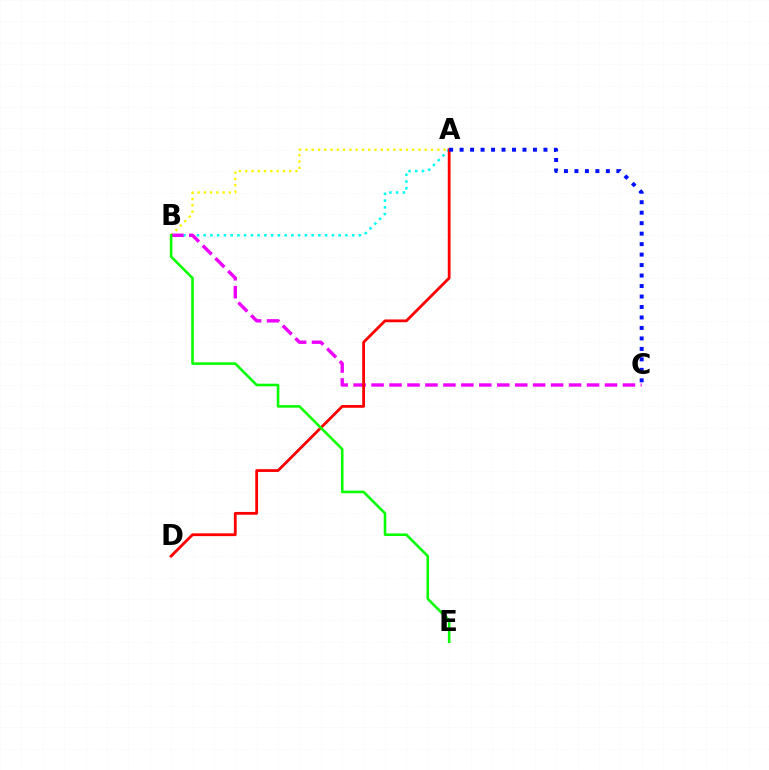{('A', 'B'): [{'color': '#fcf500', 'line_style': 'dotted', 'thickness': 1.71}, {'color': '#00fff6', 'line_style': 'dotted', 'thickness': 1.83}], ('B', 'C'): [{'color': '#ee00ff', 'line_style': 'dashed', 'thickness': 2.44}], ('A', 'D'): [{'color': '#ff0000', 'line_style': 'solid', 'thickness': 2.01}], ('A', 'C'): [{'color': '#0010ff', 'line_style': 'dotted', 'thickness': 2.85}], ('B', 'E'): [{'color': '#08ff00', 'line_style': 'solid', 'thickness': 1.86}]}